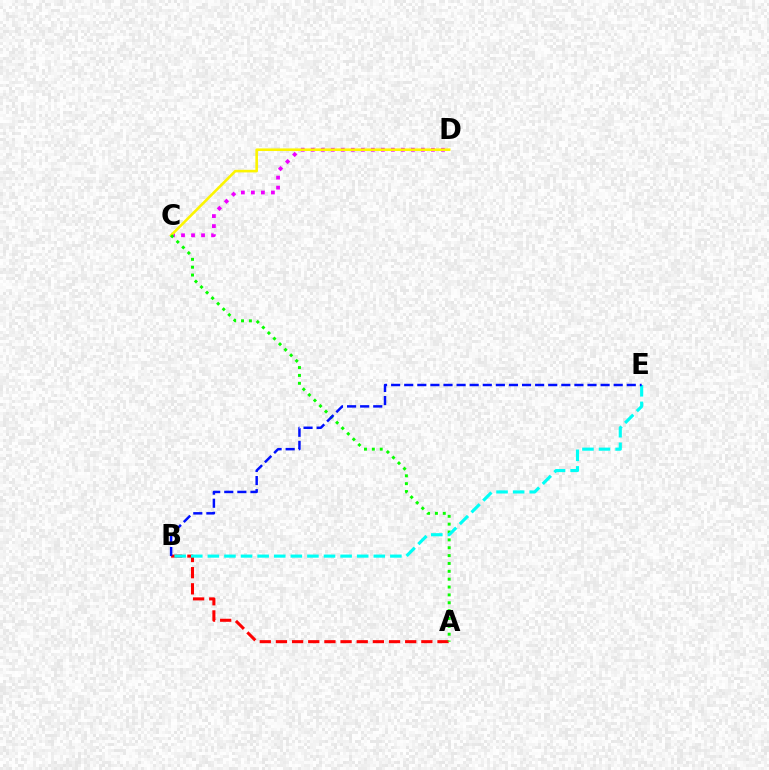{('A', 'B'): [{'color': '#ff0000', 'line_style': 'dashed', 'thickness': 2.19}], ('C', 'D'): [{'color': '#ee00ff', 'line_style': 'dotted', 'thickness': 2.72}, {'color': '#fcf500', 'line_style': 'solid', 'thickness': 1.87}], ('A', 'C'): [{'color': '#08ff00', 'line_style': 'dotted', 'thickness': 2.14}], ('B', 'E'): [{'color': '#00fff6', 'line_style': 'dashed', 'thickness': 2.25}, {'color': '#0010ff', 'line_style': 'dashed', 'thickness': 1.78}]}